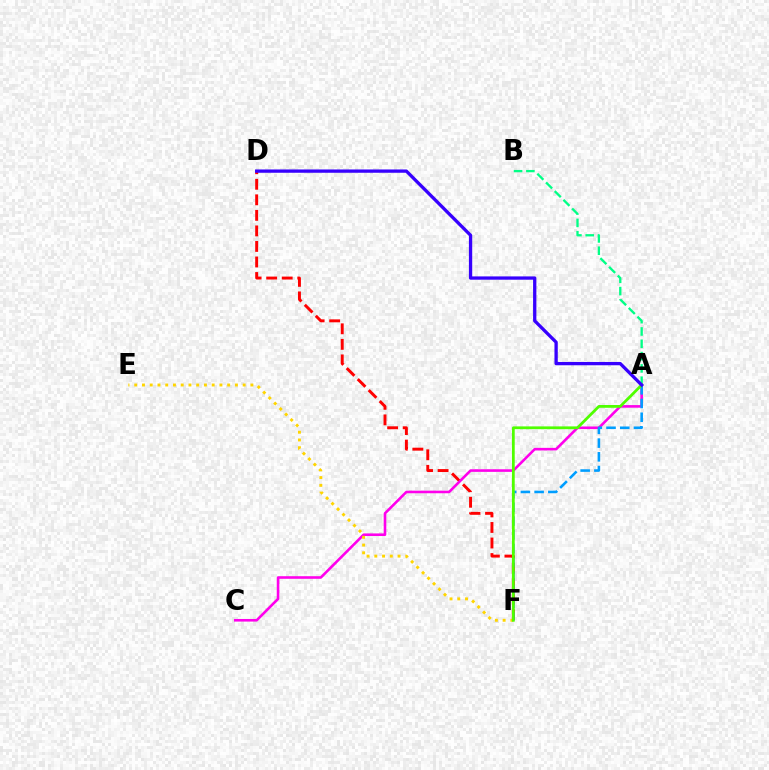{('A', 'B'): [{'color': '#00ff86', 'line_style': 'dashed', 'thickness': 1.67}], ('D', 'F'): [{'color': '#ff0000', 'line_style': 'dashed', 'thickness': 2.11}], ('A', 'C'): [{'color': '#ff00ed', 'line_style': 'solid', 'thickness': 1.88}], ('A', 'F'): [{'color': '#009eff', 'line_style': 'dashed', 'thickness': 1.86}, {'color': '#4fff00', 'line_style': 'solid', 'thickness': 2.0}], ('E', 'F'): [{'color': '#ffd500', 'line_style': 'dotted', 'thickness': 2.1}], ('A', 'D'): [{'color': '#3700ff', 'line_style': 'solid', 'thickness': 2.38}]}